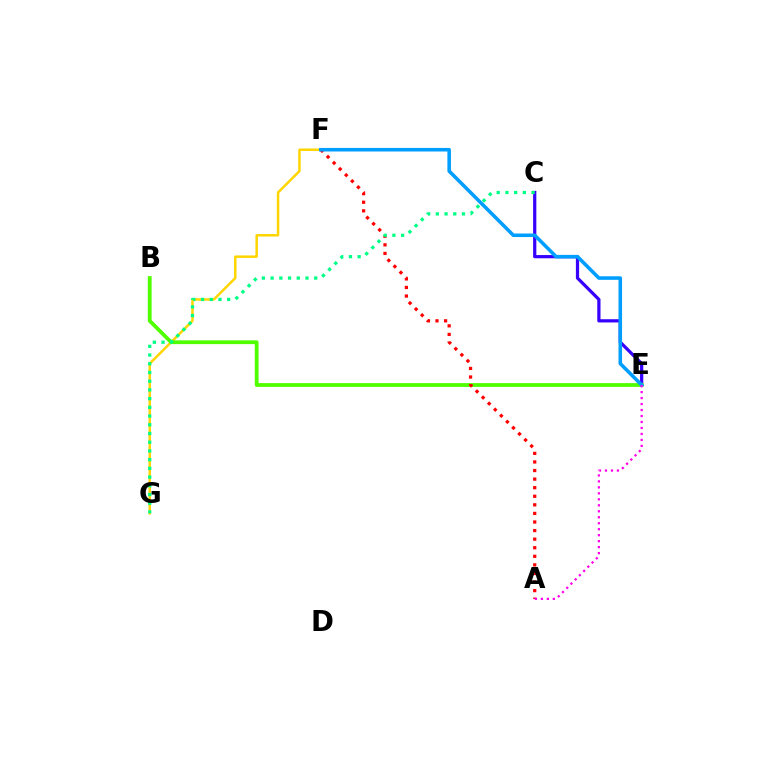{('C', 'E'): [{'color': '#3700ff', 'line_style': 'solid', 'thickness': 2.32}], ('F', 'G'): [{'color': '#ffd500', 'line_style': 'solid', 'thickness': 1.79}], ('B', 'E'): [{'color': '#4fff00', 'line_style': 'solid', 'thickness': 2.72}], ('A', 'F'): [{'color': '#ff0000', 'line_style': 'dotted', 'thickness': 2.33}], ('C', 'G'): [{'color': '#00ff86', 'line_style': 'dotted', 'thickness': 2.37}], ('E', 'F'): [{'color': '#009eff', 'line_style': 'solid', 'thickness': 2.56}], ('A', 'E'): [{'color': '#ff00ed', 'line_style': 'dotted', 'thickness': 1.62}]}